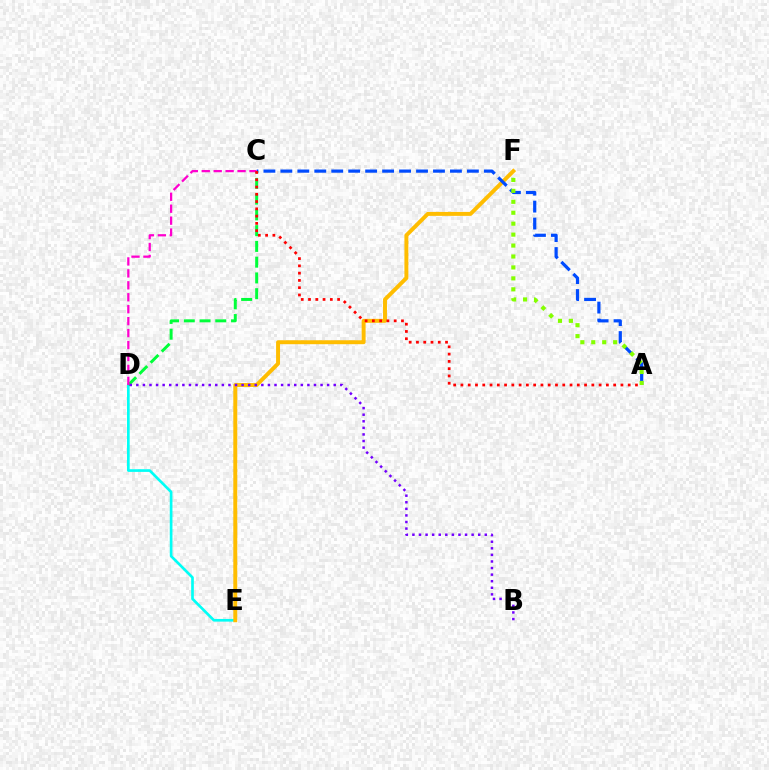{('D', 'E'): [{'color': '#00fff6', 'line_style': 'solid', 'thickness': 1.93}], ('C', 'D'): [{'color': '#00ff39', 'line_style': 'dashed', 'thickness': 2.14}, {'color': '#ff00cf', 'line_style': 'dashed', 'thickness': 1.62}], ('E', 'F'): [{'color': '#ffbd00', 'line_style': 'solid', 'thickness': 2.84}], ('A', 'C'): [{'color': '#004bff', 'line_style': 'dashed', 'thickness': 2.3}, {'color': '#ff0000', 'line_style': 'dotted', 'thickness': 1.98}], ('B', 'D'): [{'color': '#7200ff', 'line_style': 'dotted', 'thickness': 1.79}], ('A', 'F'): [{'color': '#84ff00', 'line_style': 'dotted', 'thickness': 2.97}]}